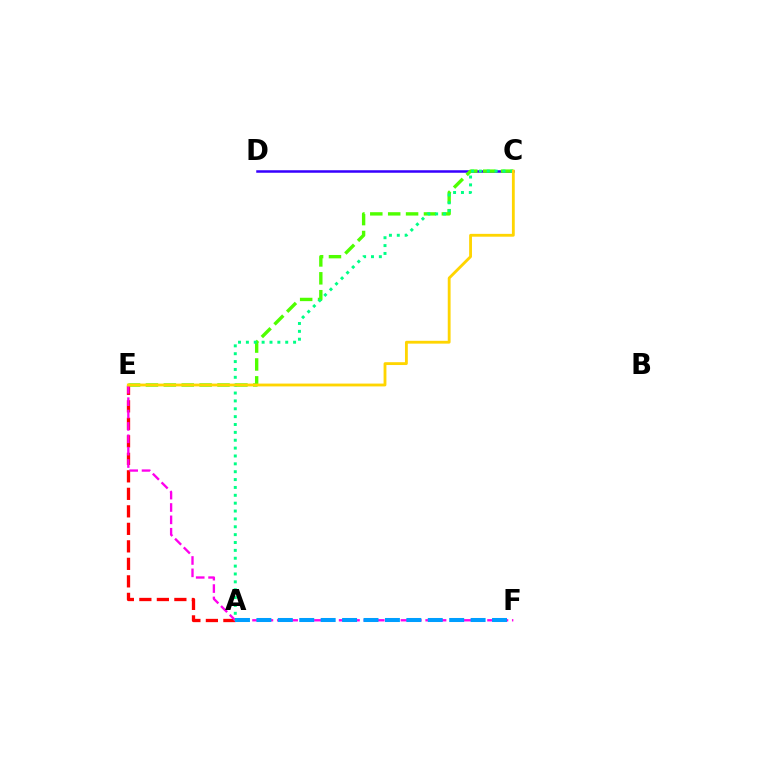{('A', 'E'): [{'color': '#ff0000', 'line_style': 'dashed', 'thickness': 2.38}], ('C', 'D'): [{'color': '#3700ff', 'line_style': 'solid', 'thickness': 1.81}], ('C', 'E'): [{'color': '#4fff00', 'line_style': 'dashed', 'thickness': 2.43}, {'color': '#ffd500', 'line_style': 'solid', 'thickness': 2.04}], ('E', 'F'): [{'color': '#ff00ed', 'line_style': 'dashed', 'thickness': 1.68}], ('A', 'F'): [{'color': '#009eff', 'line_style': 'dashed', 'thickness': 2.91}], ('A', 'C'): [{'color': '#00ff86', 'line_style': 'dotted', 'thickness': 2.14}]}